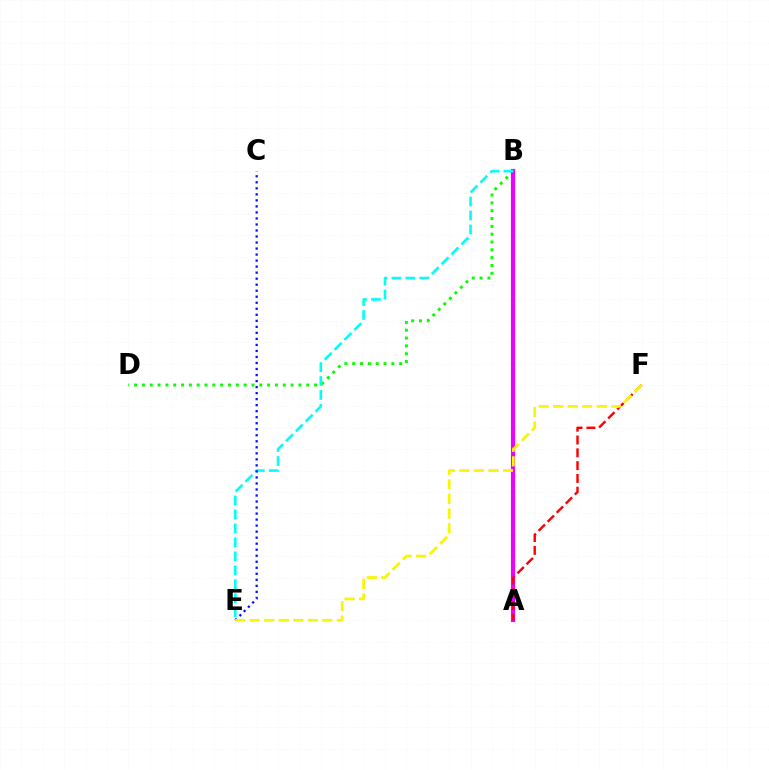{('B', 'D'): [{'color': '#08ff00', 'line_style': 'dotted', 'thickness': 2.13}], ('A', 'B'): [{'color': '#ee00ff', 'line_style': 'solid', 'thickness': 2.99}], ('A', 'F'): [{'color': '#ff0000', 'line_style': 'dashed', 'thickness': 1.74}], ('B', 'E'): [{'color': '#00fff6', 'line_style': 'dashed', 'thickness': 1.9}], ('C', 'E'): [{'color': '#0010ff', 'line_style': 'dotted', 'thickness': 1.64}], ('E', 'F'): [{'color': '#fcf500', 'line_style': 'dashed', 'thickness': 1.98}]}